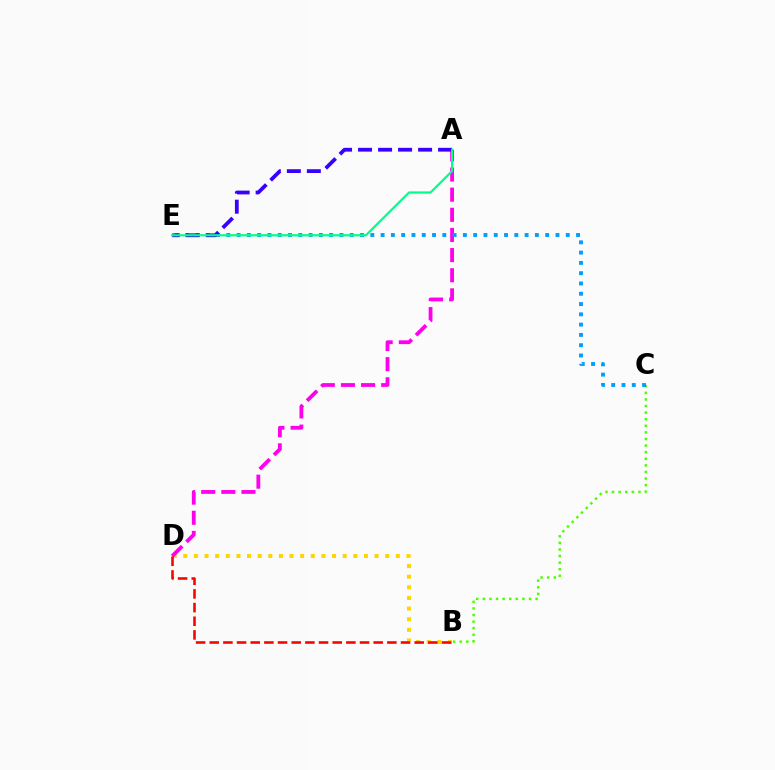{('B', 'D'): [{'color': '#ffd500', 'line_style': 'dotted', 'thickness': 2.89}, {'color': '#ff0000', 'line_style': 'dashed', 'thickness': 1.86}], ('A', 'D'): [{'color': '#ff00ed', 'line_style': 'dashed', 'thickness': 2.74}], ('B', 'C'): [{'color': '#4fff00', 'line_style': 'dotted', 'thickness': 1.79}], ('C', 'E'): [{'color': '#009eff', 'line_style': 'dotted', 'thickness': 2.79}], ('A', 'E'): [{'color': '#3700ff', 'line_style': 'dashed', 'thickness': 2.72}, {'color': '#00ff86', 'line_style': 'solid', 'thickness': 1.58}]}